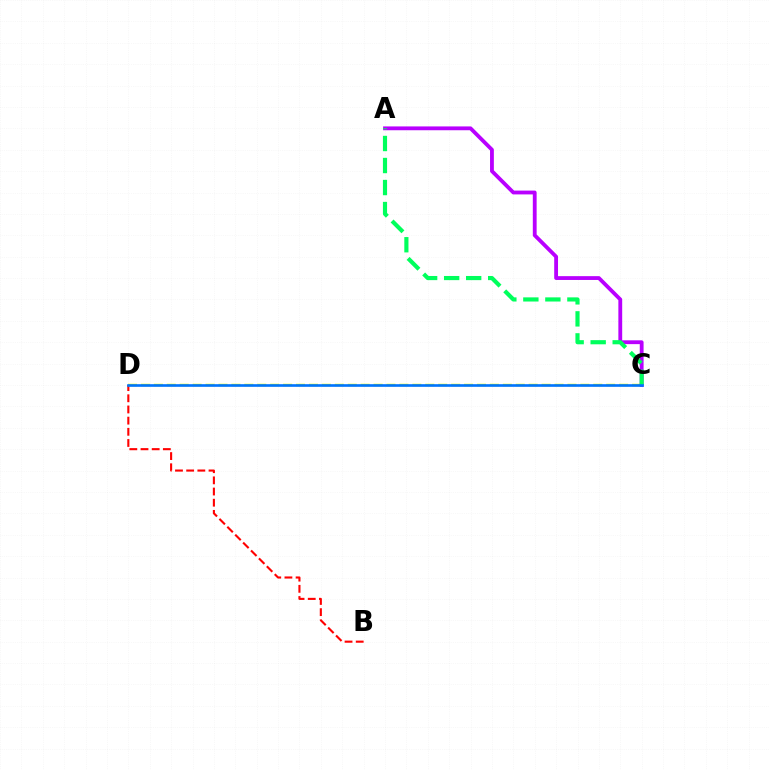{('B', 'D'): [{'color': '#ff0000', 'line_style': 'dashed', 'thickness': 1.52}], ('C', 'D'): [{'color': '#d1ff00', 'line_style': 'dashed', 'thickness': 1.76}, {'color': '#0074ff', 'line_style': 'solid', 'thickness': 1.91}], ('A', 'C'): [{'color': '#b900ff', 'line_style': 'solid', 'thickness': 2.75}, {'color': '#00ff5c', 'line_style': 'dashed', 'thickness': 2.99}]}